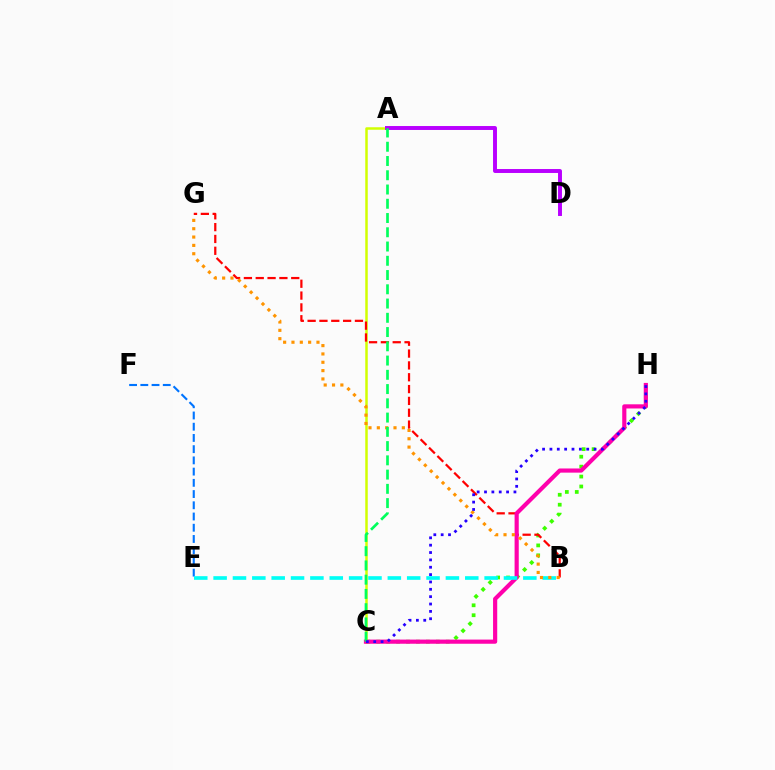{('A', 'C'): [{'color': '#d1ff00', 'line_style': 'solid', 'thickness': 1.8}, {'color': '#00ff5c', 'line_style': 'dashed', 'thickness': 1.94}], ('E', 'F'): [{'color': '#0074ff', 'line_style': 'dashed', 'thickness': 1.52}], ('C', 'H'): [{'color': '#3dff00', 'line_style': 'dotted', 'thickness': 2.7}, {'color': '#ff00ac', 'line_style': 'solid', 'thickness': 2.99}, {'color': '#2500ff', 'line_style': 'dotted', 'thickness': 2.0}], ('B', 'G'): [{'color': '#ff0000', 'line_style': 'dashed', 'thickness': 1.61}, {'color': '#ff9400', 'line_style': 'dotted', 'thickness': 2.26}], ('B', 'E'): [{'color': '#00fff6', 'line_style': 'dashed', 'thickness': 2.63}], ('A', 'D'): [{'color': '#b900ff', 'line_style': 'solid', 'thickness': 2.83}]}